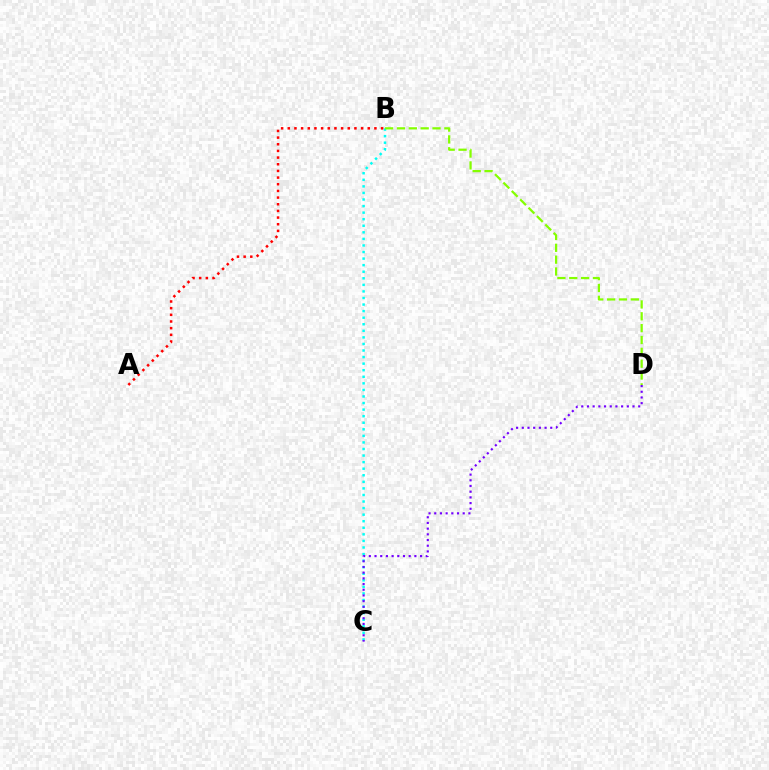{('B', 'C'): [{'color': '#00fff6', 'line_style': 'dotted', 'thickness': 1.78}], ('B', 'D'): [{'color': '#84ff00', 'line_style': 'dashed', 'thickness': 1.61}], ('C', 'D'): [{'color': '#7200ff', 'line_style': 'dotted', 'thickness': 1.55}], ('A', 'B'): [{'color': '#ff0000', 'line_style': 'dotted', 'thickness': 1.81}]}